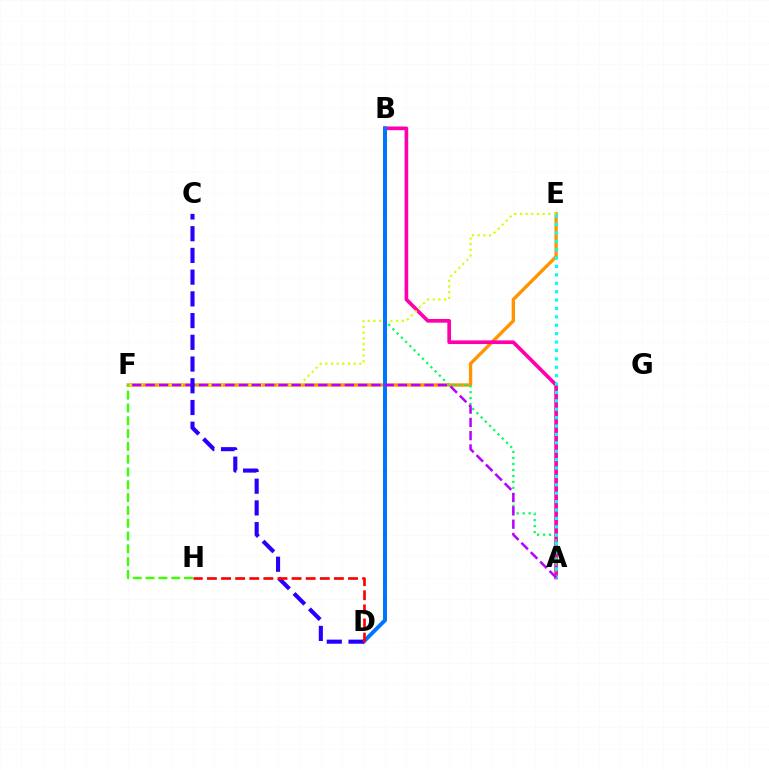{('E', 'F'): [{'color': '#ff9400', 'line_style': 'solid', 'thickness': 2.41}, {'color': '#d1ff00', 'line_style': 'dotted', 'thickness': 1.54}], ('A', 'B'): [{'color': '#ff00ac', 'line_style': 'solid', 'thickness': 2.64}, {'color': '#00ff5c', 'line_style': 'dotted', 'thickness': 1.62}], ('A', 'E'): [{'color': '#00fff6', 'line_style': 'dotted', 'thickness': 2.28}], ('B', 'D'): [{'color': '#0074ff', 'line_style': 'solid', 'thickness': 2.85}], ('A', 'F'): [{'color': '#b900ff', 'line_style': 'dashed', 'thickness': 1.8}], ('C', 'D'): [{'color': '#2500ff', 'line_style': 'dashed', 'thickness': 2.95}], ('F', 'H'): [{'color': '#3dff00', 'line_style': 'dashed', 'thickness': 1.74}], ('D', 'H'): [{'color': '#ff0000', 'line_style': 'dashed', 'thickness': 1.92}]}